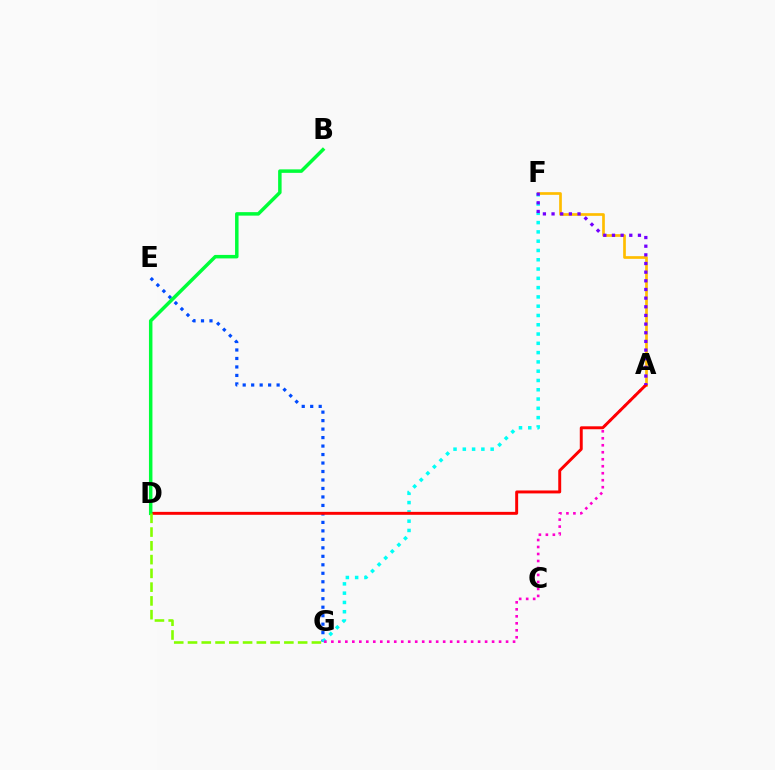{('A', 'F'): [{'color': '#ffbd00', 'line_style': 'solid', 'thickness': 1.94}, {'color': '#7200ff', 'line_style': 'dotted', 'thickness': 2.35}], ('E', 'G'): [{'color': '#004bff', 'line_style': 'dotted', 'thickness': 2.3}], ('F', 'G'): [{'color': '#00fff6', 'line_style': 'dotted', 'thickness': 2.52}], ('A', 'G'): [{'color': '#ff00cf', 'line_style': 'dotted', 'thickness': 1.9}], ('A', 'D'): [{'color': '#ff0000', 'line_style': 'solid', 'thickness': 2.12}], ('B', 'D'): [{'color': '#00ff39', 'line_style': 'solid', 'thickness': 2.51}], ('D', 'G'): [{'color': '#84ff00', 'line_style': 'dashed', 'thickness': 1.87}]}